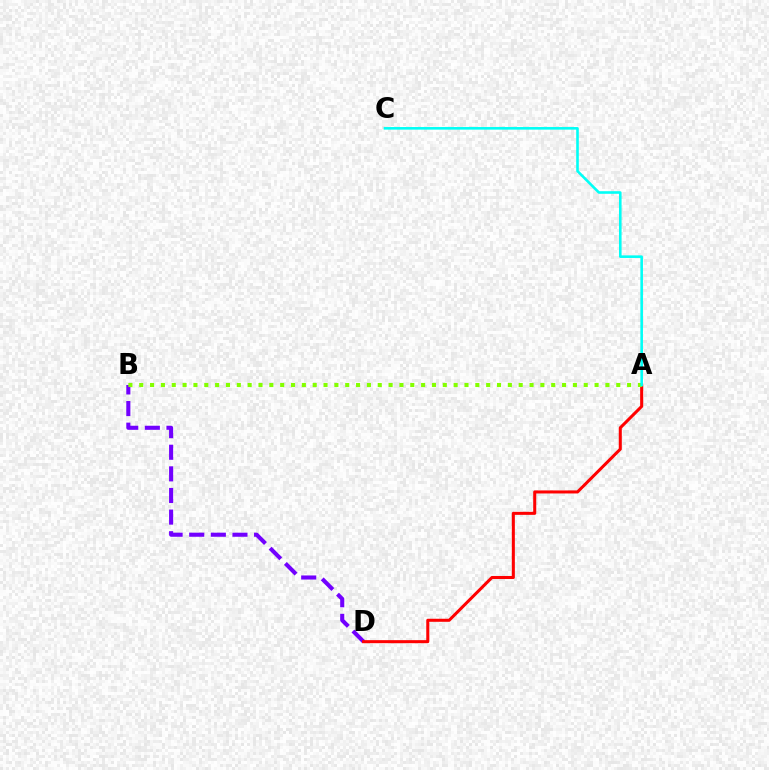{('B', 'D'): [{'color': '#7200ff', 'line_style': 'dashed', 'thickness': 2.94}], ('A', 'D'): [{'color': '#ff0000', 'line_style': 'solid', 'thickness': 2.19}], ('A', 'B'): [{'color': '#84ff00', 'line_style': 'dotted', 'thickness': 2.95}], ('A', 'C'): [{'color': '#00fff6', 'line_style': 'solid', 'thickness': 1.87}]}